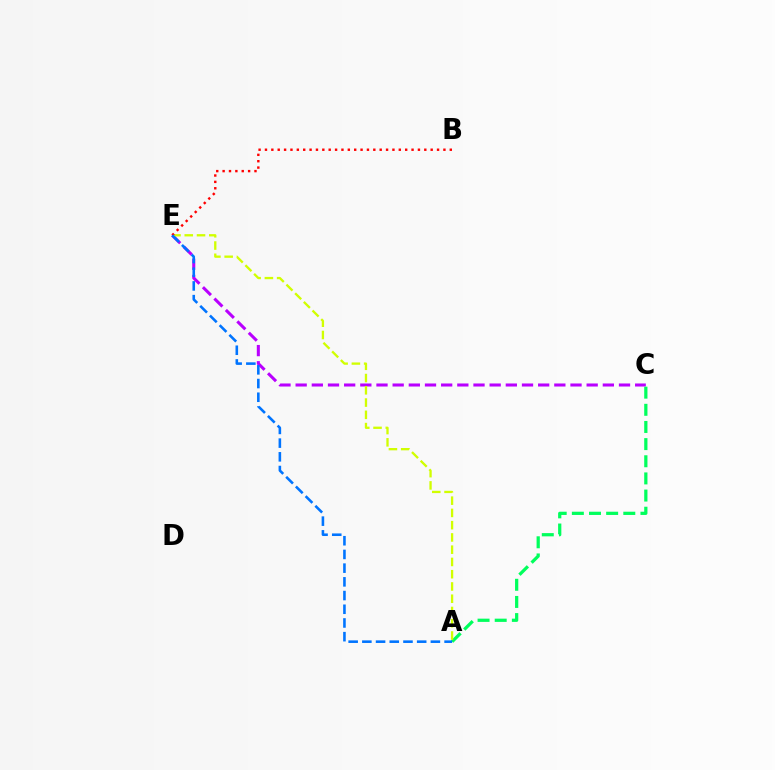{('C', 'E'): [{'color': '#b900ff', 'line_style': 'dashed', 'thickness': 2.2}], ('A', 'C'): [{'color': '#00ff5c', 'line_style': 'dashed', 'thickness': 2.33}], ('A', 'E'): [{'color': '#d1ff00', 'line_style': 'dashed', 'thickness': 1.67}, {'color': '#0074ff', 'line_style': 'dashed', 'thickness': 1.86}], ('B', 'E'): [{'color': '#ff0000', 'line_style': 'dotted', 'thickness': 1.73}]}